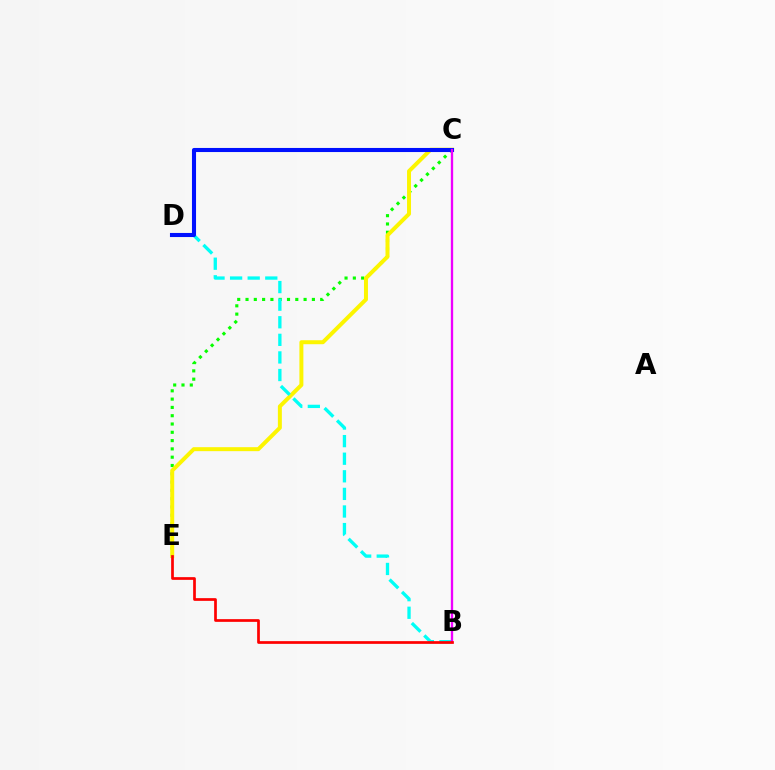{('C', 'E'): [{'color': '#08ff00', 'line_style': 'dotted', 'thickness': 2.25}, {'color': '#fcf500', 'line_style': 'solid', 'thickness': 2.86}], ('B', 'D'): [{'color': '#00fff6', 'line_style': 'dashed', 'thickness': 2.39}], ('C', 'D'): [{'color': '#0010ff', 'line_style': 'solid', 'thickness': 2.94}], ('B', 'C'): [{'color': '#ee00ff', 'line_style': 'solid', 'thickness': 1.68}], ('B', 'E'): [{'color': '#ff0000', 'line_style': 'solid', 'thickness': 1.95}]}